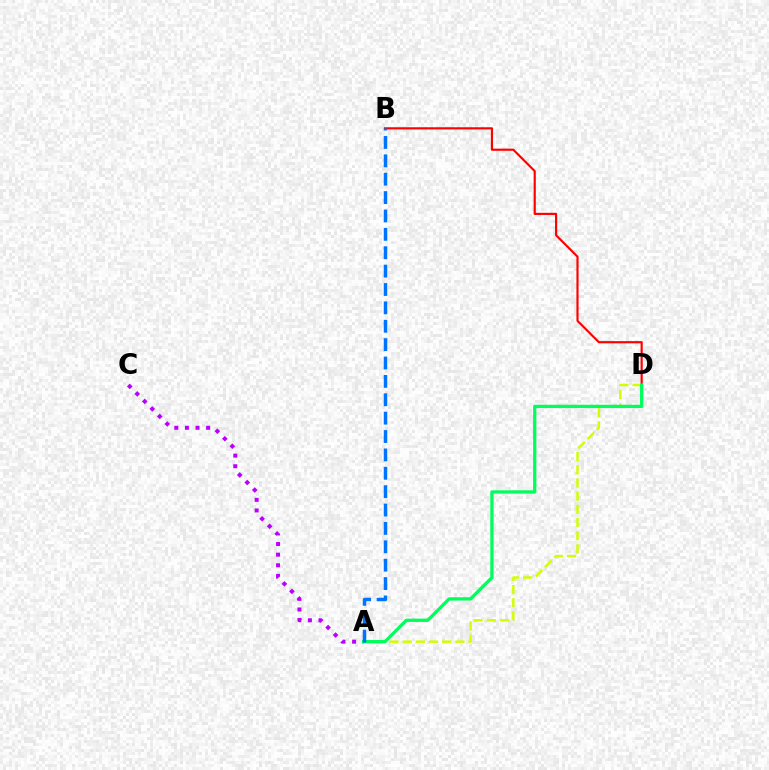{('A', 'C'): [{'color': '#b900ff', 'line_style': 'dotted', 'thickness': 2.88}], ('A', 'D'): [{'color': '#d1ff00', 'line_style': 'dashed', 'thickness': 1.79}, {'color': '#00ff5c', 'line_style': 'solid', 'thickness': 2.37}], ('B', 'D'): [{'color': '#ff0000', 'line_style': 'solid', 'thickness': 1.55}], ('A', 'B'): [{'color': '#0074ff', 'line_style': 'dashed', 'thickness': 2.5}]}